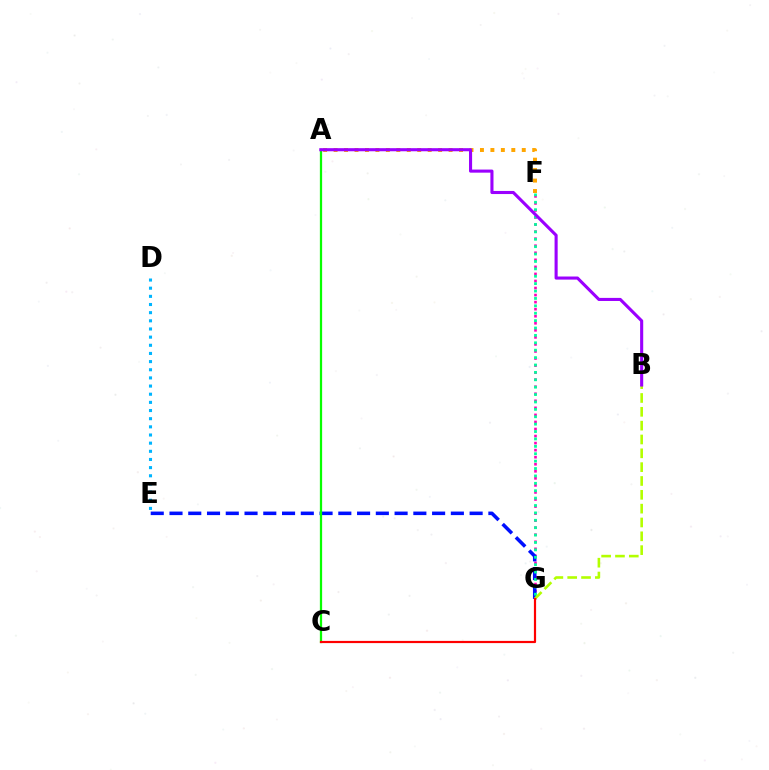{('F', 'G'): [{'color': '#ff00bd', 'line_style': 'dotted', 'thickness': 1.92}, {'color': '#00ff9d', 'line_style': 'dotted', 'thickness': 2.01}], ('E', 'G'): [{'color': '#0010ff', 'line_style': 'dashed', 'thickness': 2.55}], ('A', 'C'): [{'color': '#08ff00', 'line_style': 'solid', 'thickness': 1.62}], ('B', 'G'): [{'color': '#b3ff00', 'line_style': 'dashed', 'thickness': 1.88}], ('A', 'F'): [{'color': '#ffa500', 'line_style': 'dotted', 'thickness': 2.84}], ('A', 'B'): [{'color': '#9b00ff', 'line_style': 'solid', 'thickness': 2.23}], ('C', 'G'): [{'color': '#ff0000', 'line_style': 'solid', 'thickness': 1.58}], ('D', 'E'): [{'color': '#00b5ff', 'line_style': 'dotted', 'thickness': 2.22}]}